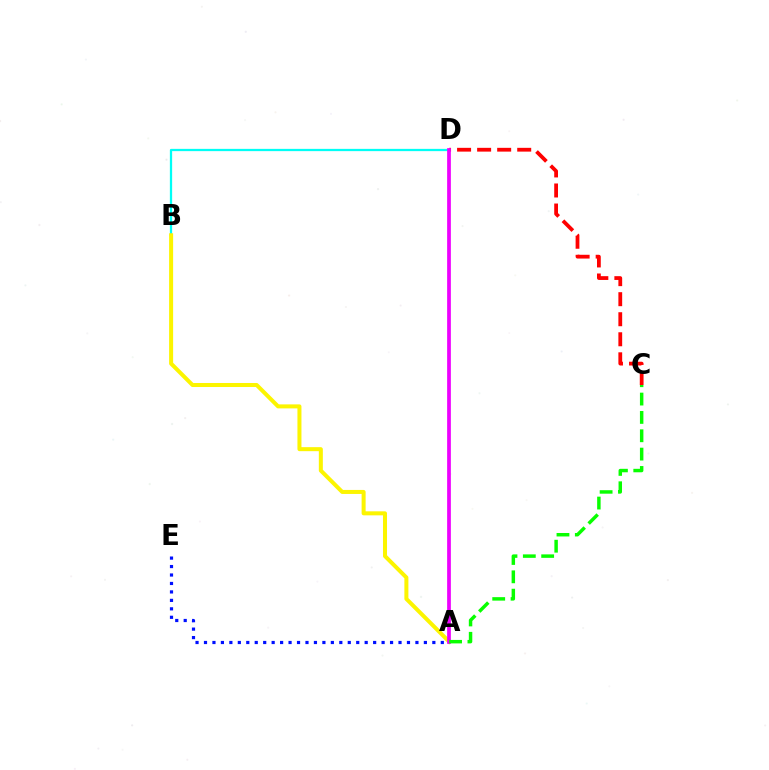{('A', 'E'): [{'color': '#0010ff', 'line_style': 'dotted', 'thickness': 2.3}], ('B', 'D'): [{'color': '#00fff6', 'line_style': 'solid', 'thickness': 1.63}], ('A', 'B'): [{'color': '#fcf500', 'line_style': 'solid', 'thickness': 2.89}], ('C', 'D'): [{'color': '#ff0000', 'line_style': 'dashed', 'thickness': 2.72}], ('A', 'D'): [{'color': '#ee00ff', 'line_style': 'solid', 'thickness': 2.68}], ('A', 'C'): [{'color': '#08ff00', 'line_style': 'dashed', 'thickness': 2.49}]}